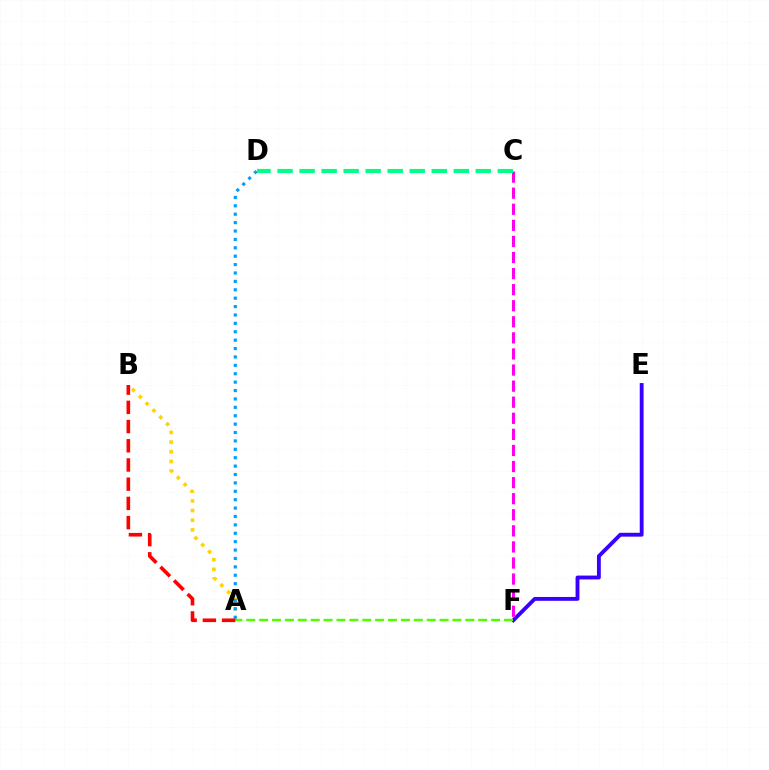{('E', 'F'): [{'color': '#3700ff', 'line_style': 'solid', 'thickness': 2.77}], ('C', 'F'): [{'color': '#ff00ed', 'line_style': 'dashed', 'thickness': 2.18}], ('A', 'B'): [{'color': '#ffd500', 'line_style': 'dotted', 'thickness': 2.63}, {'color': '#ff0000', 'line_style': 'dashed', 'thickness': 2.61}], ('A', 'D'): [{'color': '#009eff', 'line_style': 'dotted', 'thickness': 2.28}], ('A', 'F'): [{'color': '#4fff00', 'line_style': 'dashed', 'thickness': 1.75}], ('C', 'D'): [{'color': '#00ff86', 'line_style': 'dashed', 'thickness': 2.99}]}